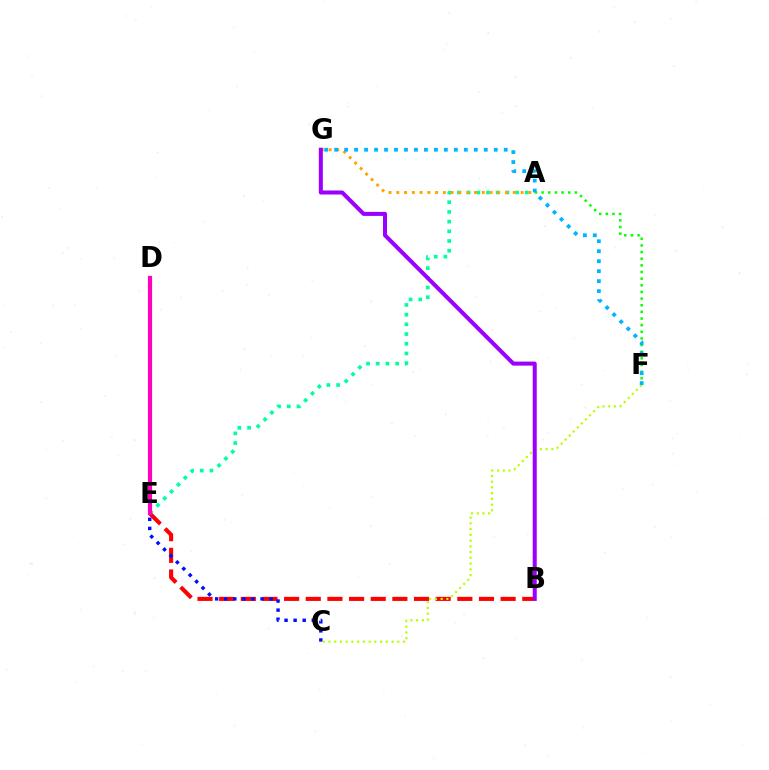{('A', 'F'): [{'color': '#08ff00', 'line_style': 'dotted', 'thickness': 1.8}], ('B', 'E'): [{'color': '#ff0000', 'line_style': 'dashed', 'thickness': 2.94}], ('A', 'E'): [{'color': '#00ff9d', 'line_style': 'dotted', 'thickness': 2.64}], ('C', 'E'): [{'color': '#0010ff', 'line_style': 'dotted', 'thickness': 2.47}], ('A', 'G'): [{'color': '#ffa500', 'line_style': 'dotted', 'thickness': 2.11}], ('C', 'F'): [{'color': '#b3ff00', 'line_style': 'dotted', 'thickness': 1.56}], ('D', 'E'): [{'color': '#ff00bd', 'line_style': 'solid', 'thickness': 3.0}], ('F', 'G'): [{'color': '#00b5ff', 'line_style': 'dotted', 'thickness': 2.71}], ('B', 'G'): [{'color': '#9b00ff', 'line_style': 'solid', 'thickness': 2.9}]}